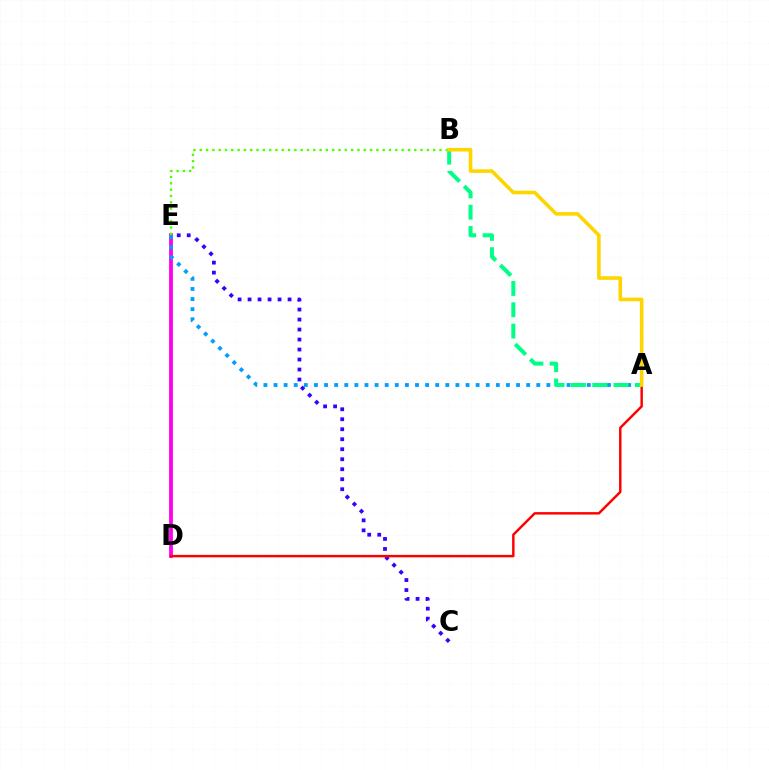{('D', 'E'): [{'color': '#ff00ed', 'line_style': 'solid', 'thickness': 2.73}], ('C', 'E'): [{'color': '#3700ff', 'line_style': 'dotted', 'thickness': 2.72}], ('A', 'E'): [{'color': '#009eff', 'line_style': 'dotted', 'thickness': 2.75}], ('A', 'D'): [{'color': '#ff0000', 'line_style': 'solid', 'thickness': 1.76}], ('A', 'B'): [{'color': '#00ff86', 'line_style': 'dashed', 'thickness': 2.89}, {'color': '#ffd500', 'line_style': 'solid', 'thickness': 2.58}], ('B', 'E'): [{'color': '#4fff00', 'line_style': 'dotted', 'thickness': 1.71}]}